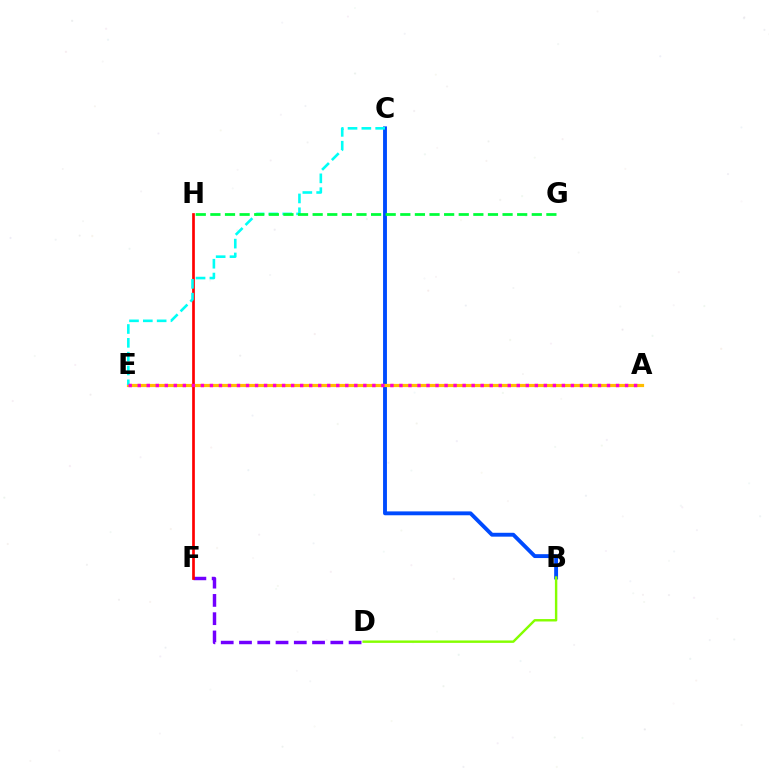{('B', 'C'): [{'color': '#004bff', 'line_style': 'solid', 'thickness': 2.79}], ('A', 'E'): [{'color': '#ffbd00', 'line_style': 'solid', 'thickness': 2.3}, {'color': '#ff00cf', 'line_style': 'dotted', 'thickness': 2.45}], ('D', 'F'): [{'color': '#7200ff', 'line_style': 'dashed', 'thickness': 2.48}], ('F', 'H'): [{'color': '#ff0000', 'line_style': 'solid', 'thickness': 1.94}], ('C', 'E'): [{'color': '#00fff6', 'line_style': 'dashed', 'thickness': 1.88}], ('B', 'D'): [{'color': '#84ff00', 'line_style': 'solid', 'thickness': 1.74}], ('G', 'H'): [{'color': '#00ff39', 'line_style': 'dashed', 'thickness': 1.98}]}